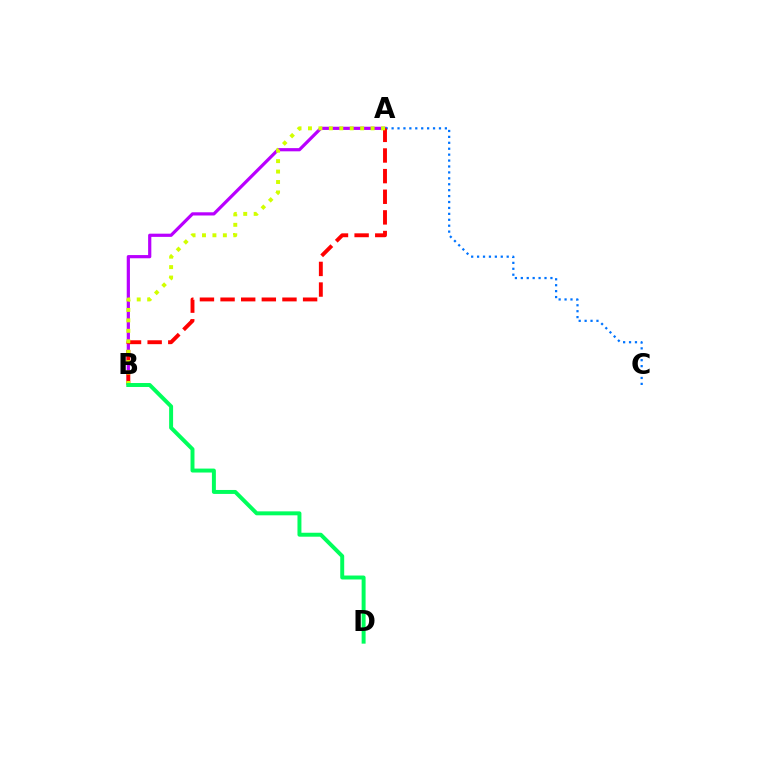{('A', 'B'): [{'color': '#b900ff', 'line_style': 'solid', 'thickness': 2.31}, {'color': '#ff0000', 'line_style': 'dashed', 'thickness': 2.8}, {'color': '#d1ff00', 'line_style': 'dotted', 'thickness': 2.84}], ('A', 'C'): [{'color': '#0074ff', 'line_style': 'dotted', 'thickness': 1.61}], ('B', 'D'): [{'color': '#00ff5c', 'line_style': 'solid', 'thickness': 2.85}]}